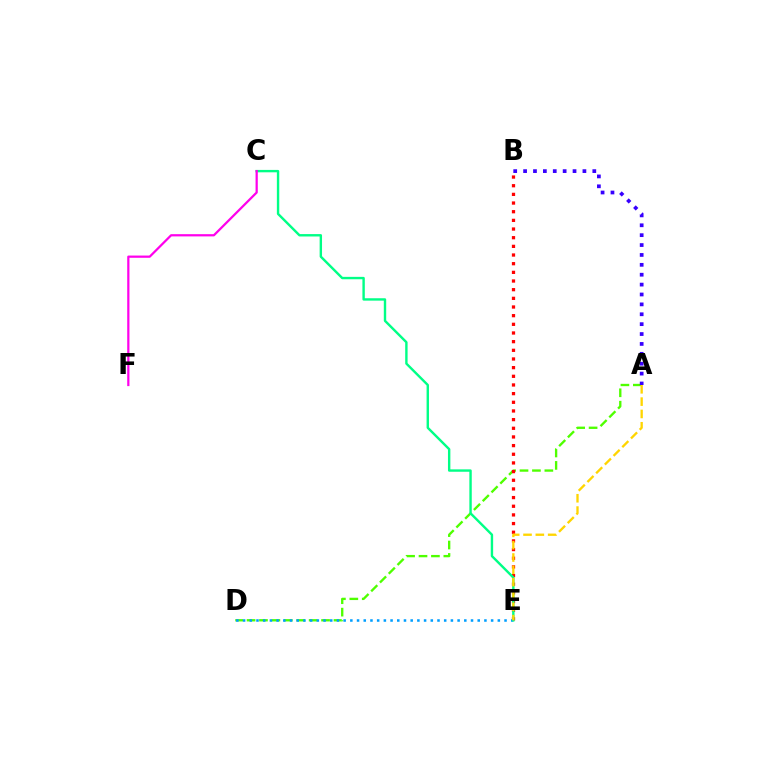{('A', 'D'): [{'color': '#4fff00', 'line_style': 'dashed', 'thickness': 1.69}], ('B', 'E'): [{'color': '#ff0000', 'line_style': 'dotted', 'thickness': 2.35}], ('A', 'B'): [{'color': '#3700ff', 'line_style': 'dotted', 'thickness': 2.69}], ('D', 'E'): [{'color': '#009eff', 'line_style': 'dotted', 'thickness': 1.82}], ('C', 'E'): [{'color': '#00ff86', 'line_style': 'solid', 'thickness': 1.72}], ('C', 'F'): [{'color': '#ff00ed', 'line_style': 'solid', 'thickness': 1.61}], ('A', 'E'): [{'color': '#ffd500', 'line_style': 'dashed', 'thickness': 1.67}]}